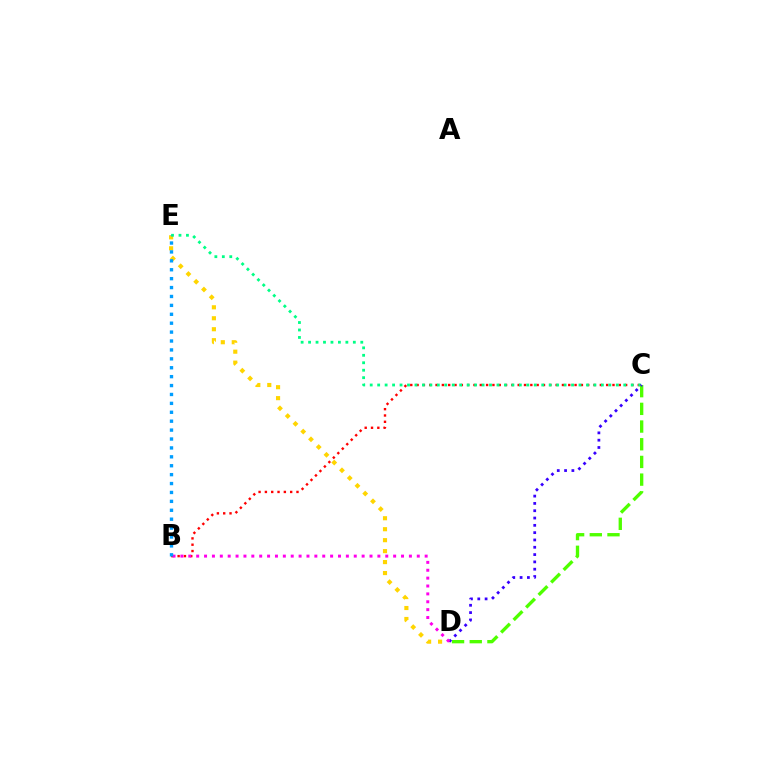{('B', 'C'): [{'color': '#ff0000', 'line_style': 'dotted', 'thickness': 1.72}], ('D', 'E'): [{'color': '#ffd500', 'line_style': 'dotted', 'thickness': 2.98}], ('C', 'E'): [{'color': '#00ff86', 'line_style': 'dotted', 'thickness': 2.03}], ('C', 'D'): [{'color': '#4fff00', 'line_style': 'dashed', 'thickness': 2.4}, {'color': '#3700ff', 'line_style': 'dotted', 'thickness': 1.99}], ('B', 'D'): [{'color': '#ff00ed', 'line_style': 'dotted', 'thickness': 2.14}], ('B', 'E'): [{'color': '#009eff', 'line_style': 'dotted', 'thickness': 2.42}]}